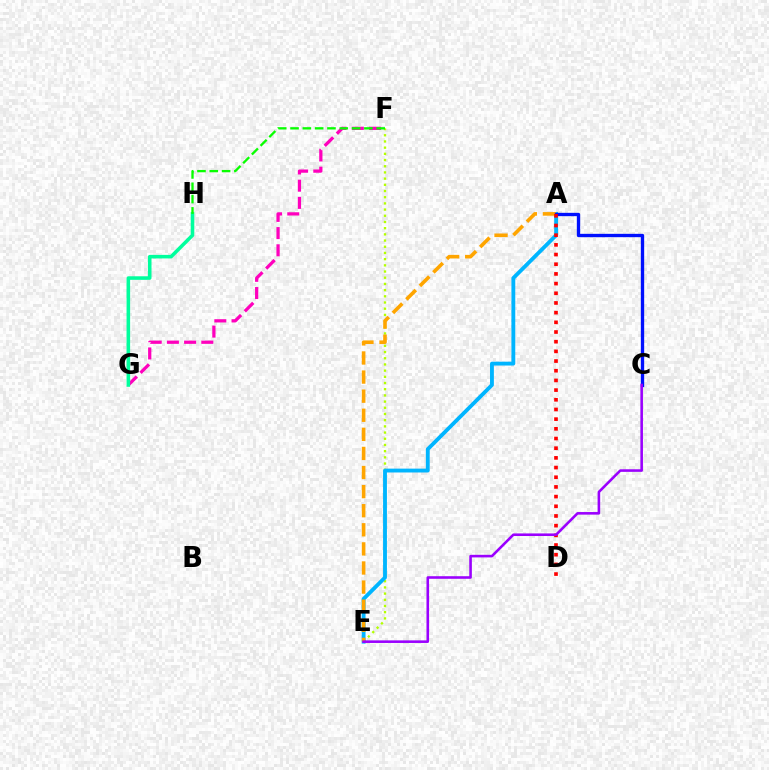{('E', 'F'): [{'color': '#b3ff00', 'line_style': 'dotted', 'thickness': 1.68}], ('A', 'E'): [{'color': '#00b5ff', 'line_style': 'solid', 'thickness': 2.77}, {'color': '#ffa500', 'line_style': 'dashed', 'thickness': 2.59}], ('F', 'G'): [{'color': '#ff00bd', 'line_style': 'dashed', 'thickness': 2.34}], ('G', 'H'): [{'color': '#00ff9d', 'line_style': 'solid', 'thickness': 2.57}], ('A', 'C'): [{'color': '#0010ff', 'line_style': 'solid', 'thickness': 2.4}], ('A', 'D'): [{'color': '#ff0000', 'line_style': 'dotted', 'thickness': 2.63}], ('C', 'E'): [{'color': '#9b00ff', 'line_style': 'solid', 'thickness': 1.86}], ('F', 'H'): [{'color': '#08ff00', 'line_style': 'dashed', 'thickness': 1.67}]}